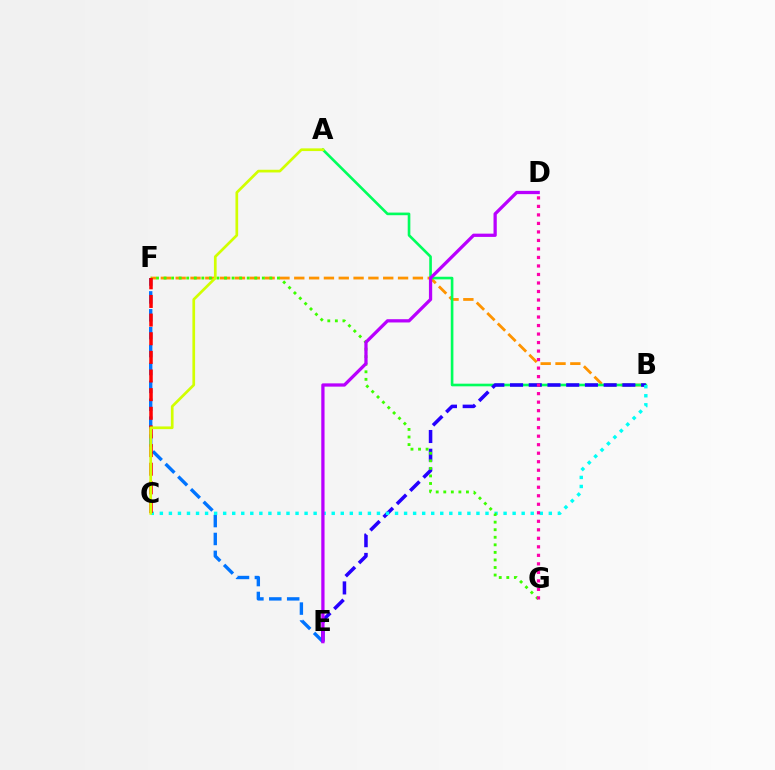{('B', 'F'): [{'color': '#ff9400', 'line_style': 'dashed', 'thickness': 2.01}], ('E', 'F'): [{'color': '#0074ff', 'line_style': 'dashed', 'thickness': 2.43}], ('A', 'B'): [{'color': '#00ff5c', 'line_style': 'solid', 'thickness': 1.9}], ('B', 'E'): [{'color': '#2500ff', 'line_style': 'dashed', 'thickness': 2.54}], ('B', 'C'): [{'color': '#00fff6', 'line_style': 'dotted', 'thickness': 2.46}], ('F', 'G'): [{'color': '#3dff00', 'line_style': 'dotted', 'thickness': 2.05}], ('C', 'F'): [{'color': '#ff0000', 'line_style': 'dashed', 'thickness': 2.53}], ('D', 'E'): [{'color': '#b900ff', 'line_style': 'solid', 'thickness': 2.35}], ('D', 'G'): [{'color': '#ff00ac', 'line_style': 'dotted', 'thickness': 2.31}], ('A', 'C'): [{'color': '#d1ff00', 'line_style': 'solid', 'thickness': 1.94}]}